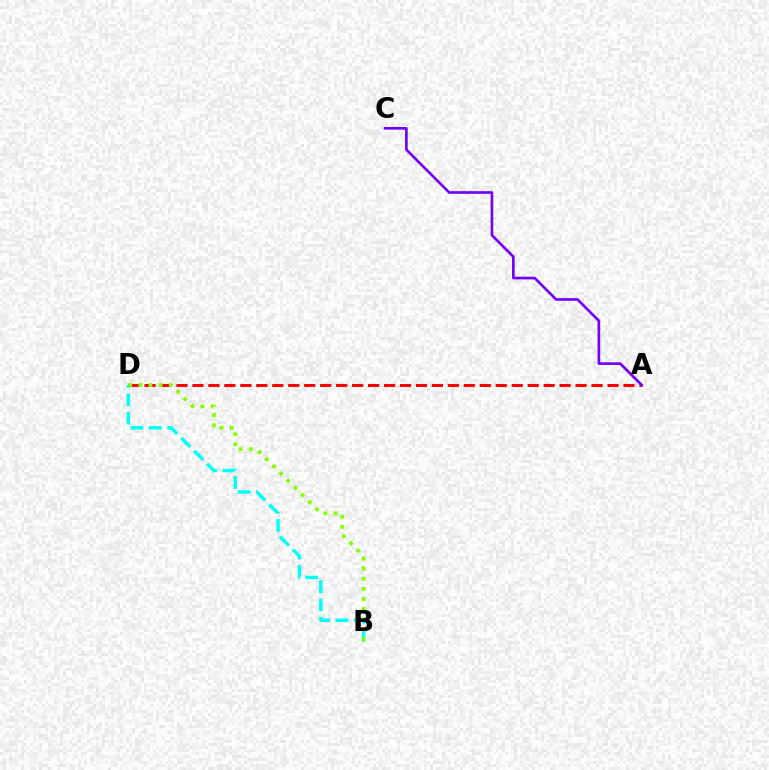{('A', 'D'): [{'color': '#ff0000', 'line_style': 'dashed', 'thickness': 2.17}], ('A', 'C'): [{'color': '#7200ff', 'line_style': 'solid', 'thickness': 1.91}], ('B', 'D'): [{'color': '#00fff6', 'line_style': 'dashed', 'thickness': 2.48}, {'color': '#84ff00', 'line_style': 'dotted', 'thickness': 2.75}]}